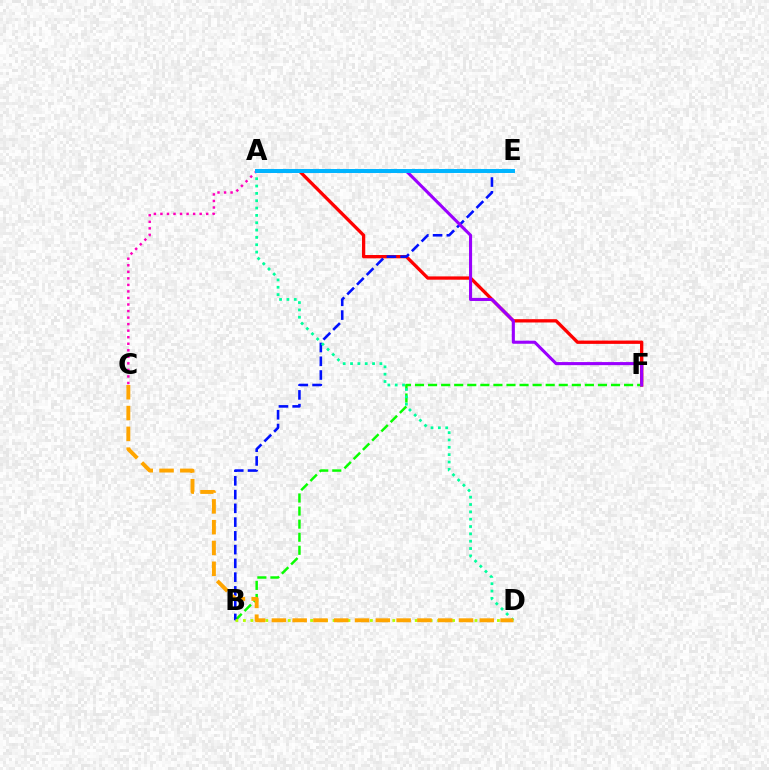{('A', 'F'): [{'color': '#ff0000', 'line_style': 'solid', 'thickness': 2.38}, {'color': '#9b00ff', 'line_style': 'solid', 'thickness': 2.22}], ('B', 'F'): [{'color': '#08ff00', 'line_style': 'dashed', 'thickness': 1.78}], ('B', 'E'): [{'color': '#0010ff', 'line_style': 'dashed', 'thickness': 1.87}], ('A', 'C'): [{'color': '#ff00bd', 'line_style': 'dotted', 'thickness': 1.78}], ('A', 'D'): [{'color': '#00ff9d', 'line_style': 'dotted', 'thickness': 1.99}], ('B', 'D'): [{'color': '#b3ff00', 'line_style': 'dotted', 'thickness': 2.03}], ('A', 'E'): [{'color': '#00b5ff', 'line_style': 'solid', 'thickness': 2.85}], ('C', 'D'): [{'color': '#ffa500', 'line_style': 'dashed', 'thickness': 2.82}]}